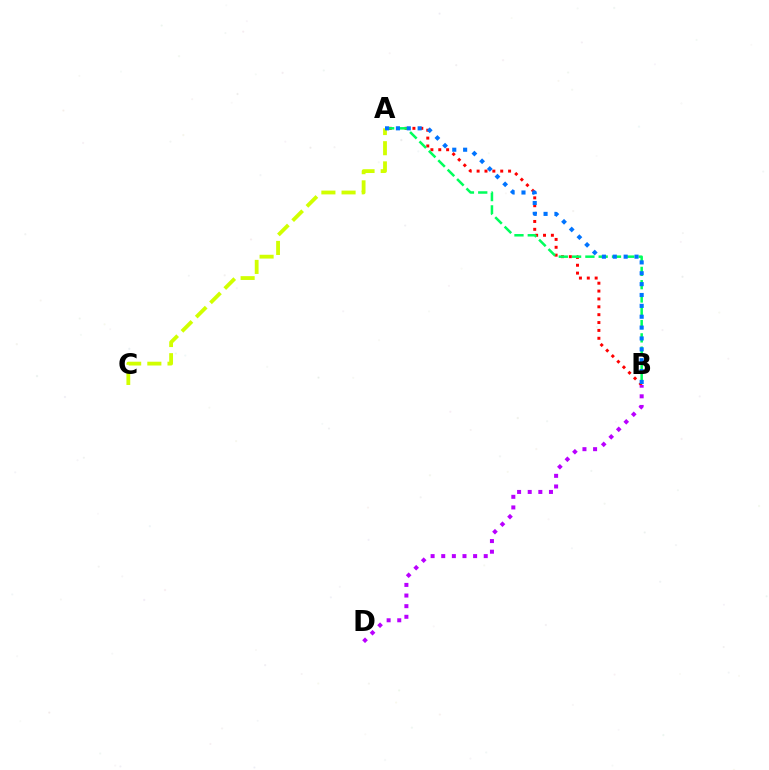{('A', 'B'): [{'color': '#ff0000', 'line_style': 'dotted', 'thickness': 2.14}, {'color': '#00ff5c', 'line_style': 'dashed', 'thickness': 1.81}, {'color': '#0074ff', 'line_style': 'dotted', 'thickness': 2.95}], ('A', 'C'): [{'color': '#d1ff00', 'line_style': 'dashed', 'thickness': 2.74}], ('B', 'D'): [{'color': '#b900ff', 'line_style': 'dotted', 'thickness': 2.89}]}